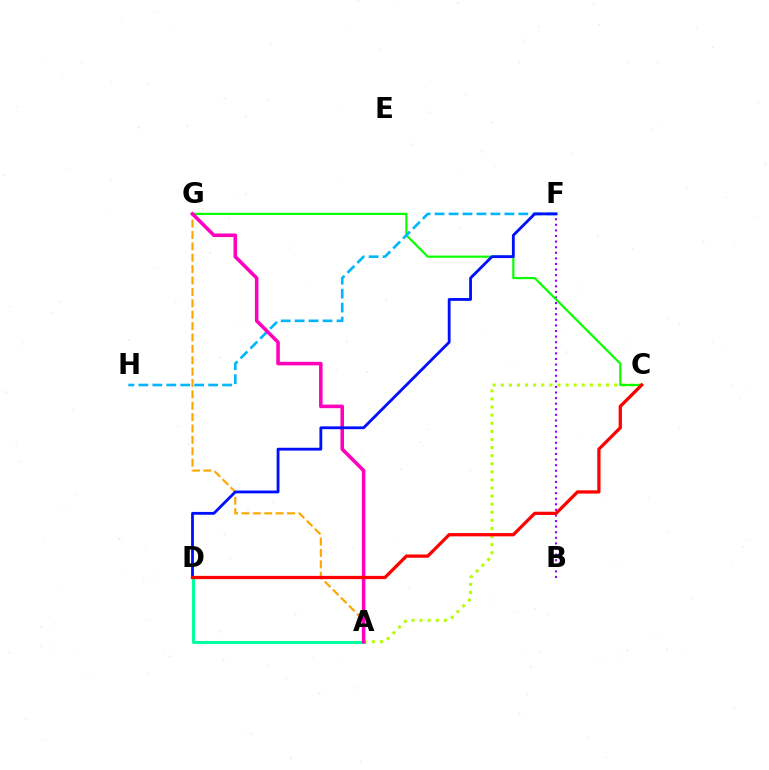{('B', 'F'): [{'color': '#9b00ff', 'line_style': 'dotted', 'thickness': 1.52}], ('A', 'C'): [{'color': '#b3ff00', 'line_style': 'dotted', 'thickness': 2.2}], ('C', 'G'): [{'color': '#08ff00', 'line_style': 'solid', 'thickness': 1.57}], ('A', 'G'): [{'color': '#ffa500', 'line_style': 'dashed', 'thickness': 1.55}, {'color': '#ff00bd', 'line_style': 'solid', 'thickness': 2.56}], ('A', 'D'): [{'color': '#00ff9d', 'line_style': 'solid', 'thickness': 2.17}], ('F', 'H'): [{'color': '#00b5ff', 'line_style': 'dashed', 'thickness': 1.9}], ('D', 'F'): [{'color': '#0010ff', 'line_style': 'solid', 'thickness': 2.03}], ('C', 'D'): [{'color': '#ff0000', 'line_style': 'solid', 'thickness': 2.35}]}